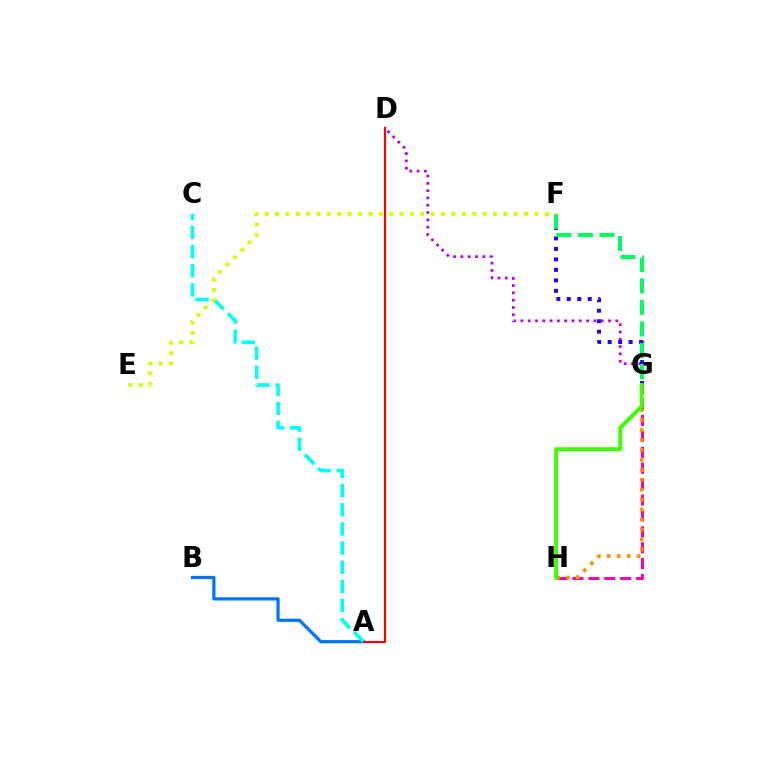{('D', 'G'): [{'color': '#b900ff', 'line_style': 'dotted', 'thickness': 1.98}], ('G', 'H'): [{'color': '#ff00ac', 'line_style': 'dashed', 'thickness': 2.16}, {'color': '#ff9400', 'line_style': 'dotted', 'thickness': 2.7}, {'color': '#3dff00', 'line_style': 'solid', 'thickness': 2.83}], ('A', 'B'): [{'color': '#0074ff', 'line_style': 'solid', 'thickness': 2.31}], ('A', 'C'): [{'color': '#00fff6', 'line_style': 'dashed', 'thickness': 2.6}], ('F', 'G'): [{'color': '#2500ff', 'line_style': 'dotted', 'thickness': 2.85}, {'color': '#00ff5c', 'line_style': 'dashed', 'thickness': 2.92}], ('A', 'D'): [{'color': '#ff0000', 'line_style': 'solid', 'thickness': 1.52}], ('E', 'F'): [{'color': '#d1ff00', 'line_style': 'dotted', 'thickness': 2.82}]}